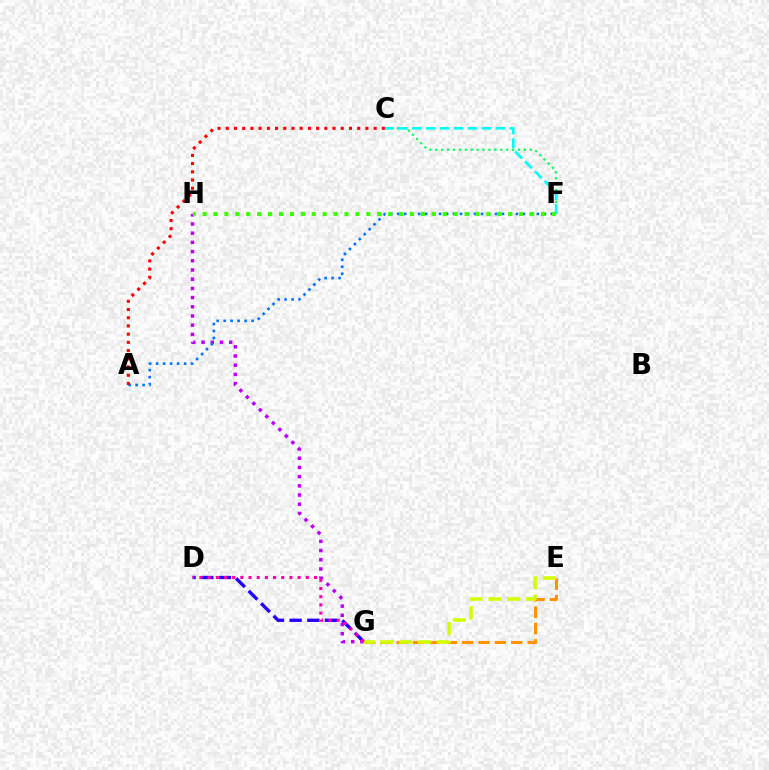{('D', 'G'): [{'color': '#2500ff', 'line_style': 'dashed', 'thickness': 2.4}, {'color': '#ff00ac', 'line_style': 'dotted', 'thickness': 2.22}], ('G', 'H'): [{'color': '#b900ff', 'line_style': 'dotted', 'thickness': 2.5}], ('E', 'G'): [{'color': '#ff9400', 'line_style': 'dashed', 'thickness': 2.22}, {'color': '#d1ff00', 'line_style': 'dashed', 'thickness': 2.56}], ('A', 'F'): [{'color': '#0074ff', 'line_style': 'dotted', 'thickness': 1.9}], ('C', 'F'): [{'color': '#00ff5c', 'line_style': 'dotted', 'thickness': 1.6}, {'color': '#00fff6', 'line_style': 'dashed', 'thickness': 1.89}], ('A', 'C'): [{'color': '#ff0000', 'line_style': 'dotted', 'thickness': 2.23}], ('F', 'H'): [{'color': '#3dff00', 'line_style': 'dotted', 'thickness': 2.97}]}